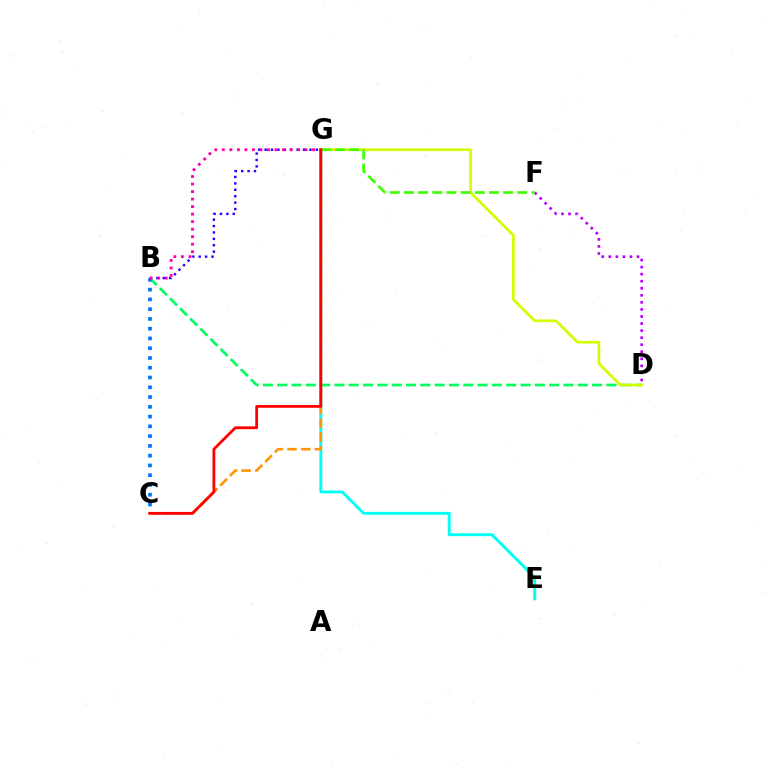{('E', 'G'): [{'color': '#00fff6', 'line_style': 'solid', 'thickness': 2.1}], ('B', 'G'): [{'color': '#2500ff', 'line_style': 'dotted', 'thickness': 1.74}, {'color': '#ff00ac', 'line_style': 'dotted', 'thickness': 2.04}], ('D', 'F'): [{'color': '#b900ff', 'line_style': 'dotted', 'thickness': 1.92}], ('B', 'D'): [{'color': '#00ff5c', 'line_style': 'dashed', 'thickness': 1.94}], ('D', 'G'): [{'color': '#d1ff00', 'line_style': 'solid', 'thickness': 1.95}], ('C', 'G'): [{'color': '#ff9400', 'line_style': 'dashed', 'thickness': 1.86}, {'color': '#ff0000', 'line_style': 'solid', 'thickness': 2.03}], ('B', 'C'): [{'color': '#0074ff', 'line_style': 'dotted', 'thickness': 2.65}], ('F', 'G'): [{'color': '#3dff00', 'line_style': 'dashed', 'thickness': 1.93}]}